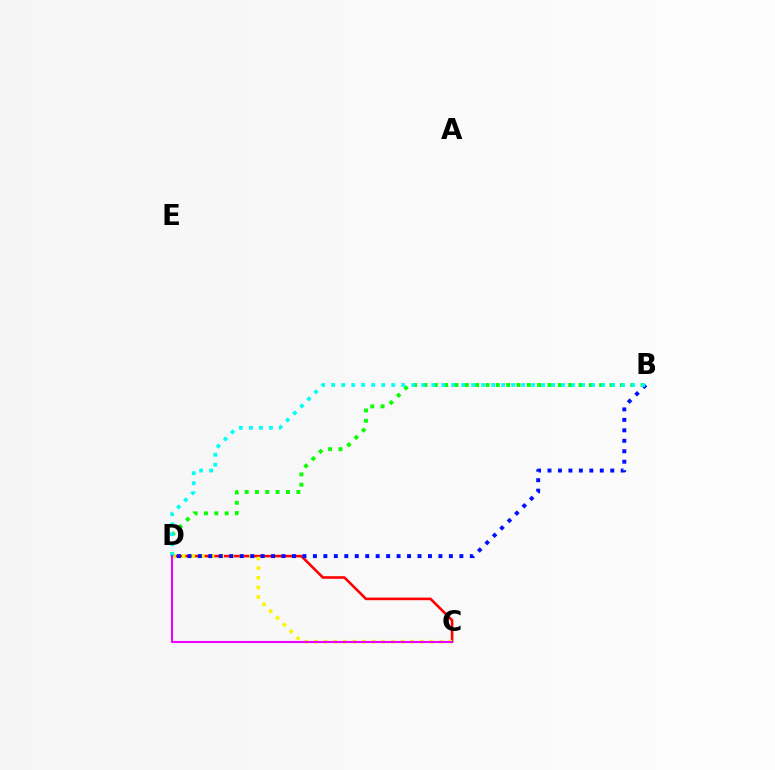{('C', 'D'): [{'color': '#ff0000', 'line_style': 'solid', 'thickness': 1.87}, {'color': '#fcf500', 'line_style': 'dotted', 'thickness': 2.62}, {'color': '#ee00ff', 'line_style': 'solid', 'thickness': 1.51}], ('B', 'D'): [{'color': '#08ff00', 'line_style': 'dotted', 'thickness': 2.81}, {'color': '#0010ff', 'line_style': 'dotted', 'thickness': 2.84}, {'color': '#00fff6', 'line_style': 'dotted', 'thickness': 2.72}]}